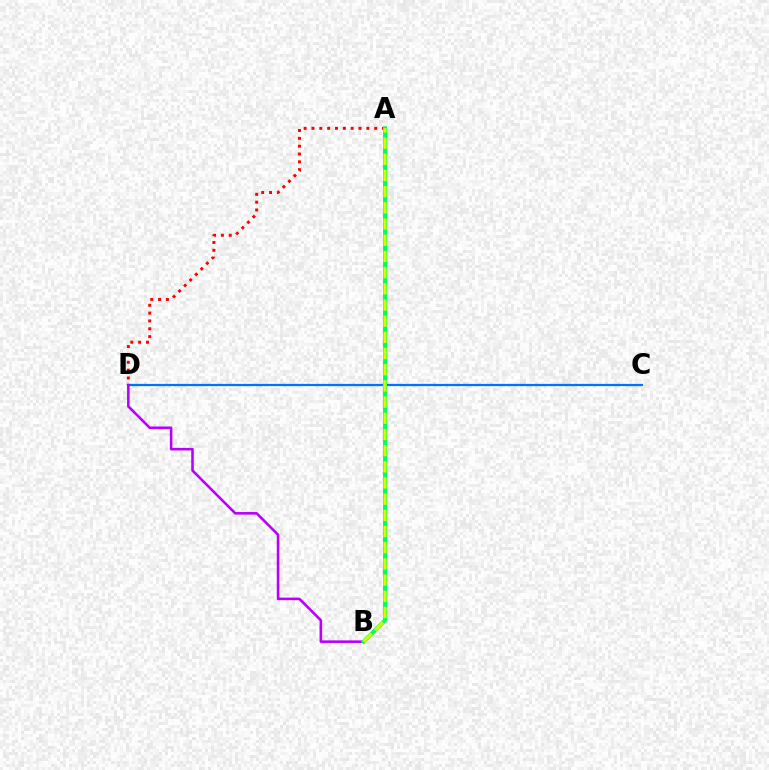{('C', 'D'): [{'color': '#0074ff', 'line_style': 'solid', 'thickness': 1.62}], ('A', 'D'): [{'color': '#ff0000', 'line_style': 'dotted', 'thickness': 2.13}], ('B', 'D'): [{'color': '#b900ff', 'line_style': 'solid', 'thickness': 1.86}], ('A', 'B'): [{'color': '#00ff5c', 'line_style': 'solid', 'thickness': 2.87}, {'color': '#d1ff00', 'line_style': 'dashed', 'thickness': 2.2}]}